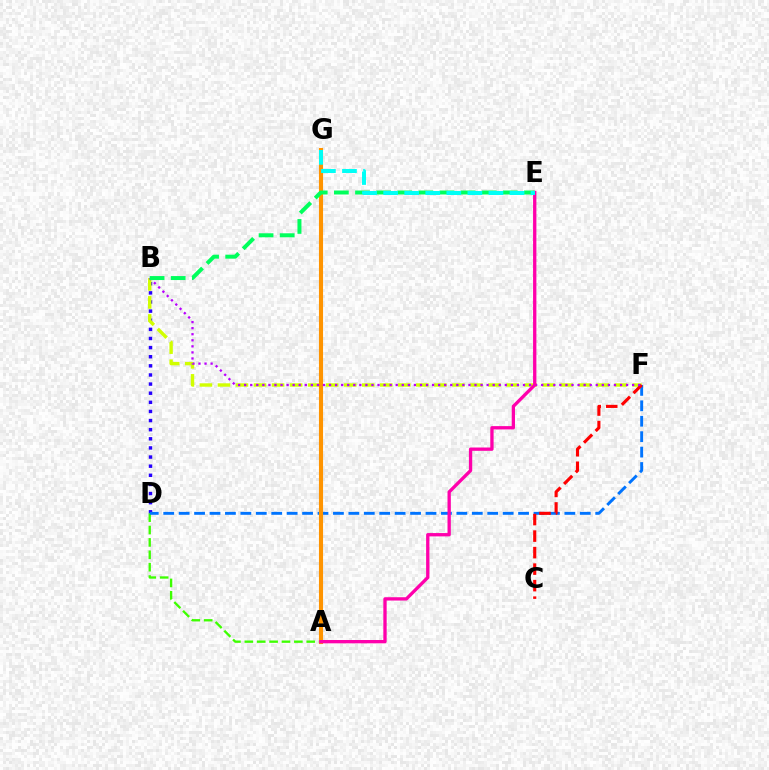{('B', 'D'): [{'color': '#2500ff', 'line_style': 'dotted', 'thickness': 2.48}], ('A', 'D'): [{'color': '#3dff00', 'line_style': 'dashed', 'thickness': 1.68}], ('D', 'F'): [{'color': '#0074ff', 'line_style': 'dashed', 'thickness': 2.1}], ('B', 'F'): [{'color': '#d1ff00', 'line_style': 'dashed', 'thickness': 2.45}, {'color': '#b900ff', 'line_style': 'dotted', 'thickness': 1.65}], ('C', 'F'): [{'color': '#ff0000', 'line_style': 'dashed', 'thickness': 2.24}], ('A', 'G'): [{'color': '#ff9400', 'line_style': 'solid', 'thickness': 2.96}], ('A', 'E'): [{'color': '#ff00ac', 'line_style': 'solid', 'thickness': 2.39}], ('B', 'E'): [{'color': '#00ff5c', 'line_style': 'dashed', 'thickness': 2.87}], ('E', 'G'): [{'color': '#00fff6', 'line_style': 'dashed', 'thickness': 2.86}]}